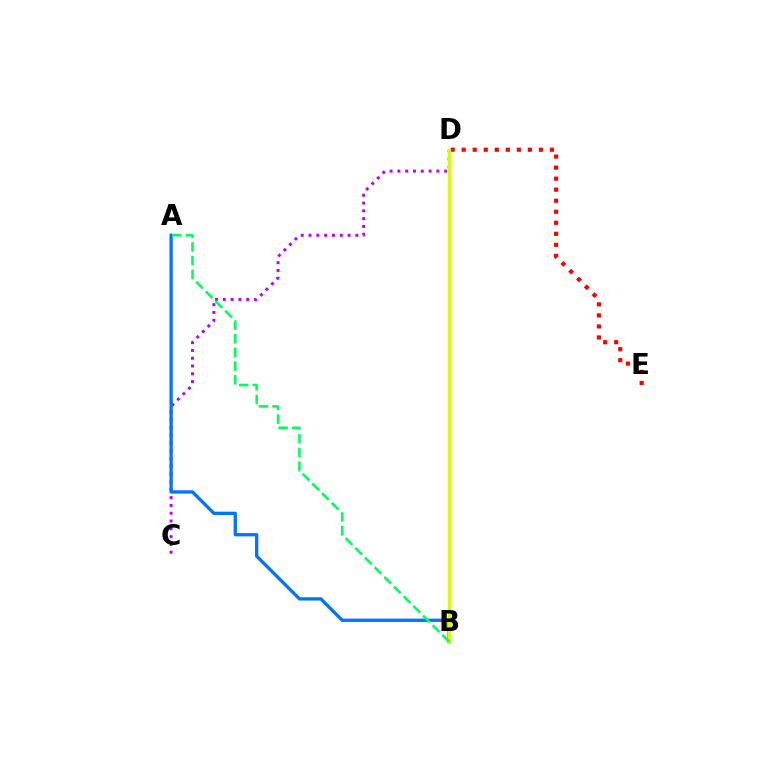{('C', 'D'): [{'color': '#b900ff', 'line_style': 'dotted', 'thickness': 2.12}], ('A', 'B'): [{'color': '#0074ff', 'line_style': 'solid', 'thickness': 2.37}, {'color': '#00ff5c', 'line_style': 'dashed', 'thickness': 1.86}], ('D', 'E'): [{'color': '#ff0000', 'line_style': 'dotted', 'thickness': 3.0}], ('B', 'D'): [{'color': '#d1ff00', 'line_style': 'solid', 'thickness': 2.21}]}